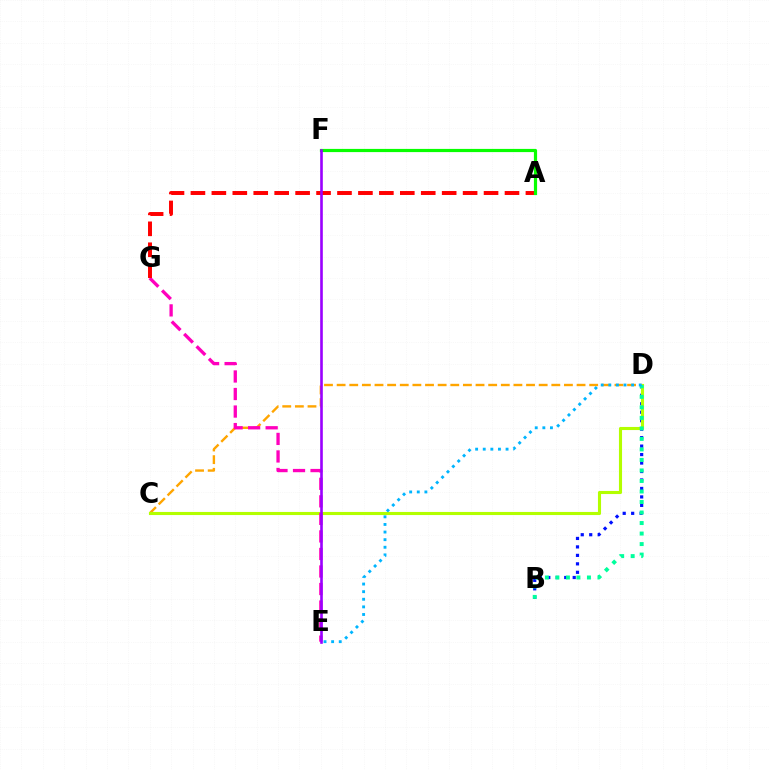{('B', 'D'): [{'color': '#0010ff', 'line_style': 'dotted', 'thickness': 2.3}, {'color': '#00ff9d', 'line_style': 'dotted', 'thickness': 2.86}], ('C', 'D'): [{'color': '#ffa500', 'line_style': 'dashed', 'thickness': 1.72}, {'color': '#b3ff00', 'line_style': 'solid', 'thickness': 2.23}], ('E', 'G'): [{'color': '#ff00bd', 'line_style': 'dashed', 'thickness': 2.38}], ('A', 'G'): [{'color': '#ff0000', 'line_style': 'dashed', 'thickness': 2.84}], ('A', 'F'): [{'color': '#08ff00', 'line_style': 'solid', 'thickness': 2.3}], ('D', 'E'): [{'color': '#00b5ff', 'line_style': 'dotted', 'thickness': 2.07}], ('E', 'F'): [{'color': '#9b00ff', 'line_style': 'solid', 'thickness': 1.89}]}